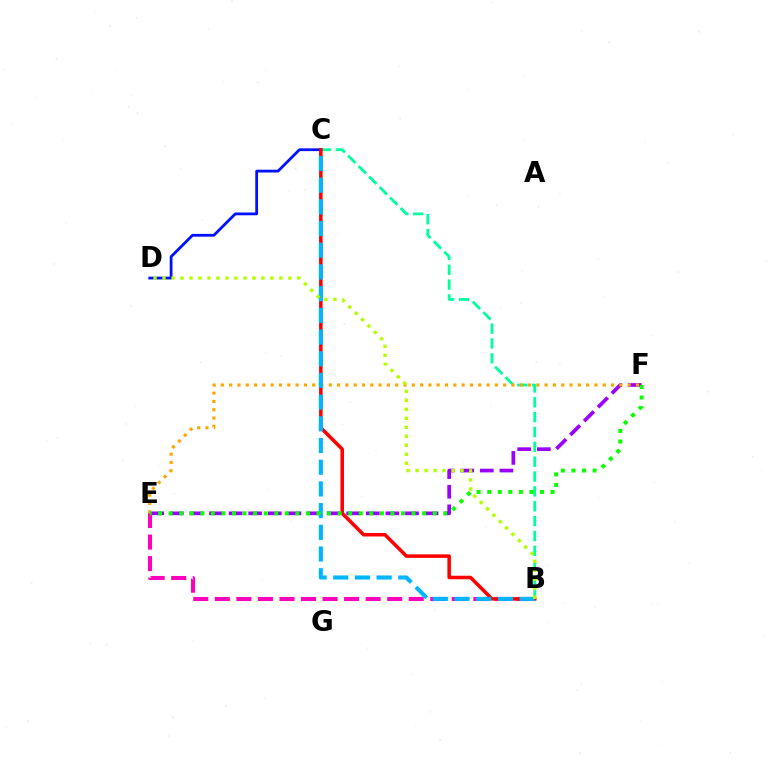{('E', 'F'): [{'color': '#9b00ff', 'line_style': 'dashed', 'thickness': 2.66}, {'color': '#ffa500', 'line_style': 'dotted', 'thickness': 2.26}, {'color': '#08ff00', 'line_style': 'dotted', 'thickness': 2.87}], ('B', 'C'): [{'color': '#00ff9d', 'line_style': 'dashed', 'thickness': 2.02}, {'color': '#ff0000', 'line_style': 'solid', 'thickness': 2.54}, {'color': '#00b5ff', 'line_style': 'dashed', 'thickness': 2.95}], ('B', 'E'): [{'color': '#ff00bd', 'line_style': 'dashed', 'thickness': 2.93}], ('C', 'D'): [{'color': '#0010ff', 'line_style': 'solid', 'thickness': 2.0}], ('B', 'D'): [{'color': '#b3ff00', 'line_style': 'dotted', 'thickness': 2.44}]}